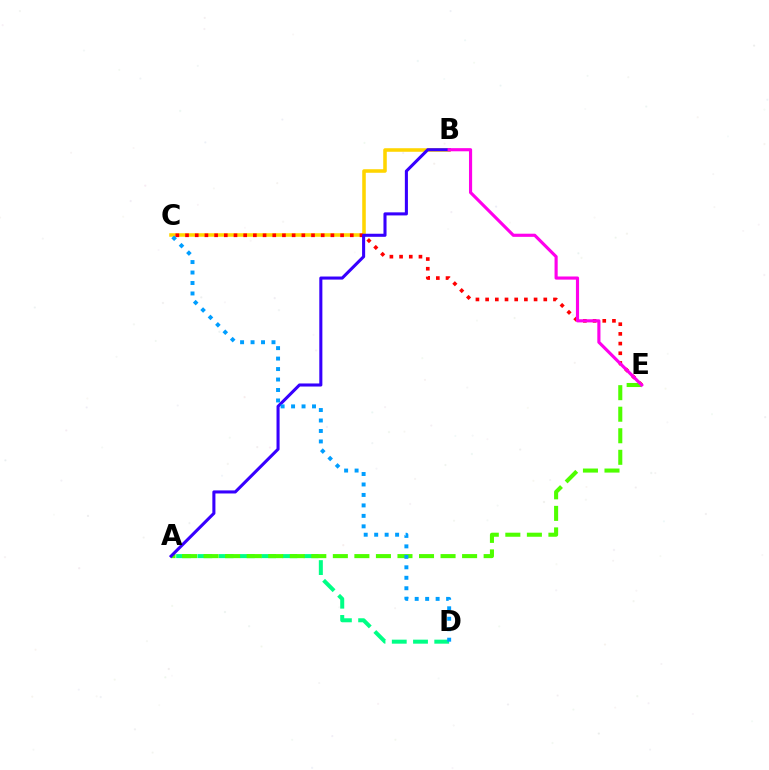{('A', 'D'): [{'color': '#00ff86', 'line_style': 'dashed', 'thickness': 2.89}], ('B', 'C'): [{'color': '#ffd500', 'line_style': 'solid', 'thickness': 2.56}], ('C', 'E'): [{'color': '#ff0000', 'line_style': 'dotted', 'thickness': 2.63}], ('A', 'E'): [{'color': '#4fff00', 'line_style': 'dashed', 'thickness': 2.93}], ('A', 'B'): [{'color': '#3700ff', 'line_style': 'solid', 'thickness': 2.21}], ('C', 'D'): [{'color': '#009eff', 'line_style': 'dotted', 'thickness': 2.84}], ('B', 'E'): [{'color': '#ff00ed', 'line_style': 'solid', 'thickness': 2.26}]}